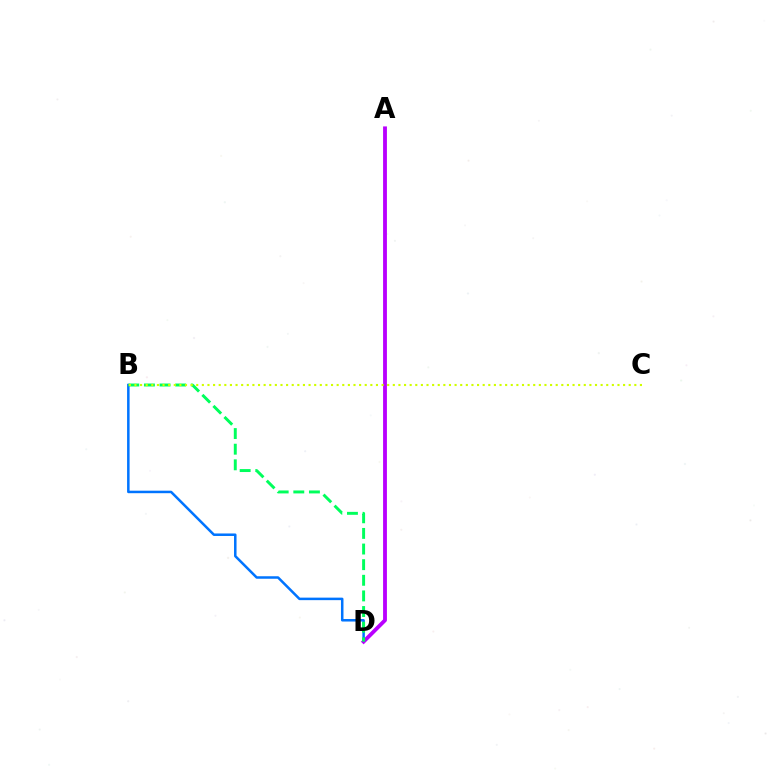{('B', 'D'): [{'color': '#0074ff', 'line_style': 'solid', 'thickness': 1.81}, {'color': '#00ff5c', 'line_style': 'dashed', 'thickness': 2.12}], ('A', 'D'): [{'color': '#ff0000', 'line_style': 'solid', 'thickness': 1.53}, {'color': '#b900ff', 'line_style': 'solid', 'thickness': 2.75}], ('B', 'C'): [{'color': '#d1ff00', 'line_style': 'dotted', 'thickness': 1.53}]}